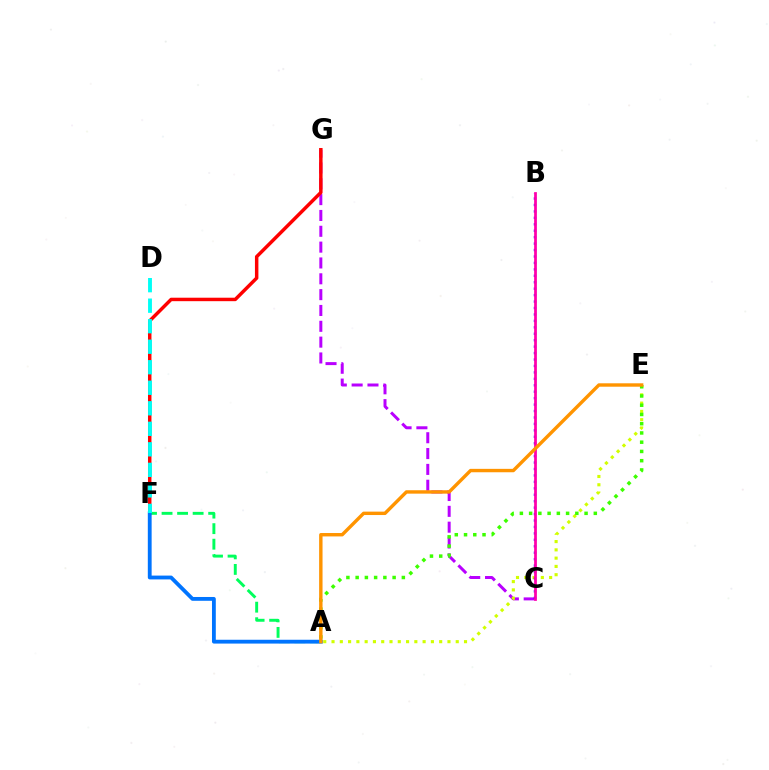{('C', 'G'): [{'color': '#b900ff', 'line_style': 'dashed', 'thickness': 2.15}], ('F', 'G'): [{'color': '#ff0000', 'line_style': 'solid', 'thickness': 2.49}], ('A', 'F'): [{'color': '#00ff5c', 'line_style': 'dashed', 'thickness': 2.11}, {'color': '#0074ff', 'line_style': 'solid', 'thickness': 2.75}], ('A', 'E'): [{'color': '#d1ff00', 'line_style': 'dotted', 'thickness': 2.25}, {'color': '#3dff00', 'line_style': 'dotted', 'thickness': 2.51}, {'color': '#ff9400', 'line_style': 'solid', 'thickness': 2.45}], ('B', 'C'): [{'color': '#2500ff', 'line_style': 'dotted', 'thickness': 1.75}, {'color': '#ff00ac', 'line_style': 'solid', 'thickness': 1.98}], ('D', 'F'): [{'color': '#00fff6', 'line_style': 'dashed', 'thickness': 2.79}]}